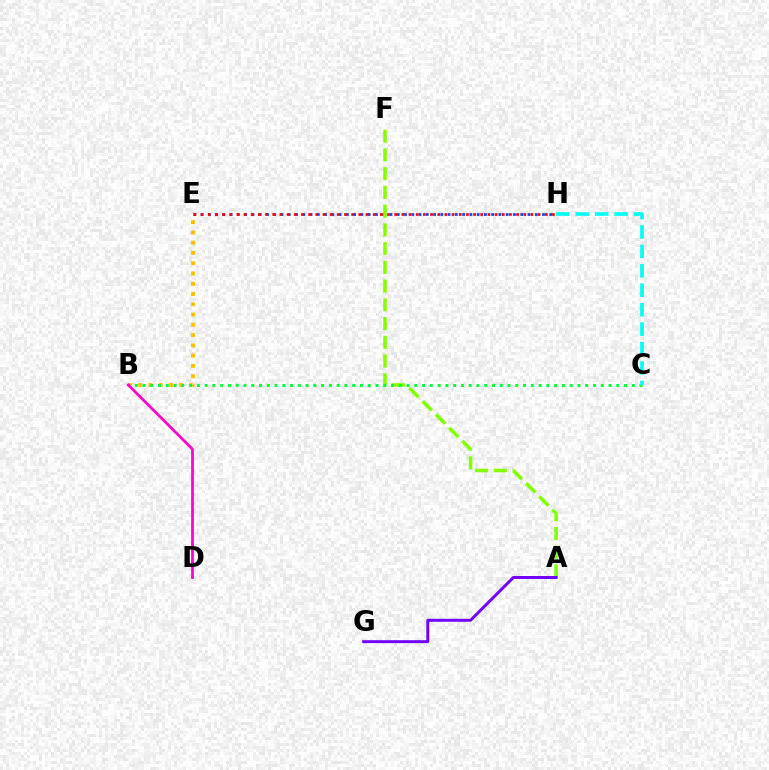{('B', 'E'): [{'color': '#ffbd00', 'line_style': 'dotted', 'thickness': 2.79}], ('E', 'H'): [{'color': '#004bff', 'line_style': 'dotted', 'thickness': 1.97}, {'color': '#ff0000', 'line_style': 'dotted', 'thickness': 1.95}], ('A', 'F'): [{'color': '#84ff00', 'line_style': 'dashed', 'thickness': 2.54}], ('B', 'C'): [{'color': '#00ff39', 'line_style': 'dotted', 'thickness': 2.11}], ('C', 'H'): [{'color': '#00fff6', 'line_style': 'dashed', 'thickness': 2.64}], ('B', 'D'): [{'color': '#ff00cf', 'line_style': 'solid', 'thickness': 1.96}], ('A', 'G'): [{'color': '#7200ff', 'line_style': 'solid', 'thickness': 2.12}]}